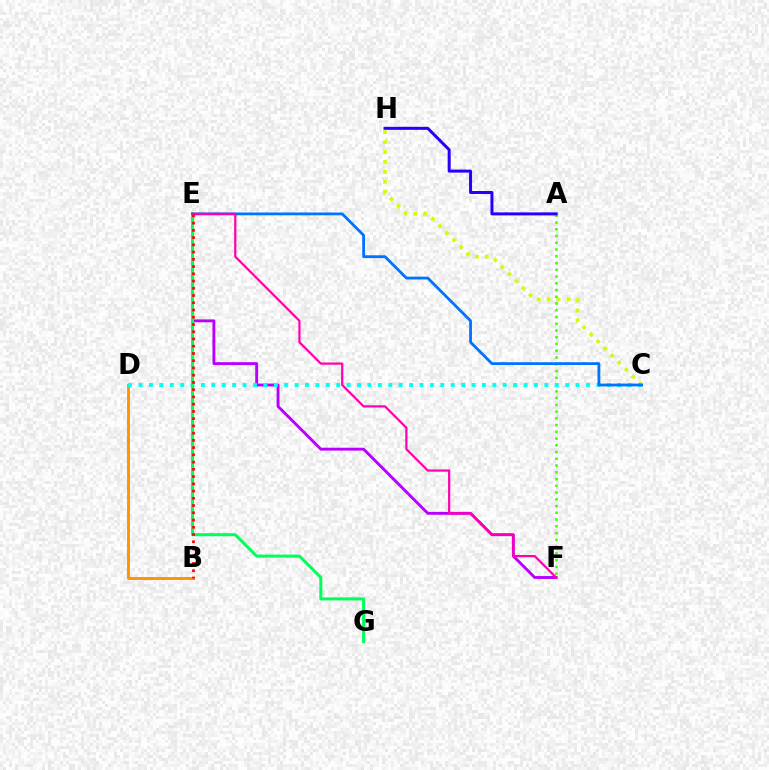{('C', 'H'): [{'color': '#d1ff00', 'line_style': 'dotted', 'thickness': 2.7}], ('E', 'F'): [{'color': '#b900ff', 'line_style': 'solid', 'thickness': 2.08}, {'color': '#ff00ac', 'line_style': 'solid', 'thickness': 1.59}], ('A', 'F'): [{'color': '#3dff00', 'line_style': 'dotted', 'thickness': 1.83}], ('B', 'D'): [{'color': '#ff9400', 'line_style': 'solid', 'thickness': 2.09}], ('A', 'H'): [{'color': '#2500ff', 'line_style': 'solid', 'thickness': 2.16}], ('C', 'D'): [{'color': '#00fff6', 'line_style': 'dotted', 'thickness': 2.83}], ('E', 'G'): [{'color': '#00ff5c', 'line_style': 'solid', 'thickness': 2.18}], ('C', 'E'): [{'color': '#0074ff', 'line_style': 'solid', 'thickness': 2.02}], ('B', 'E'): [{'color': '#ff0000', 'line_style': 'dotted', 'thickness': 1.97}]}